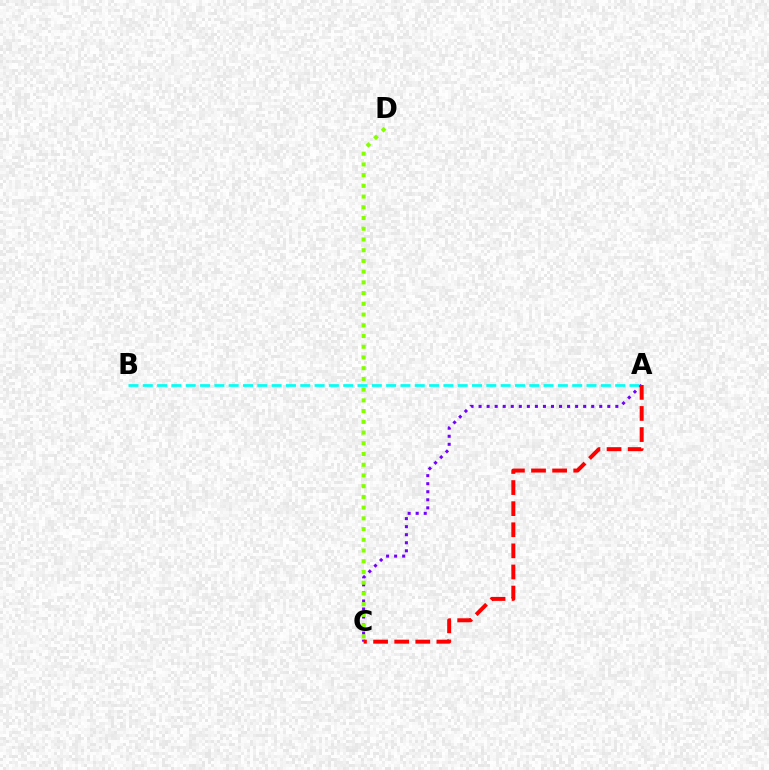{('A', 'C'): [{'color': '#7200ff', 'line_style': 'dotted', 'thickness': 2.19}, {'color': '#ff0000', 'line_style': 'dashed', 'thickness': 2.87}], ('A', 'B'): [{'color': '#00fff6', 'line_style': 'dashed', 'thickness': 1.94}], ('C', 'D'): [{'color': '#84ff00', 'line_style': 'dotted', 'thickness': 2.91}]}